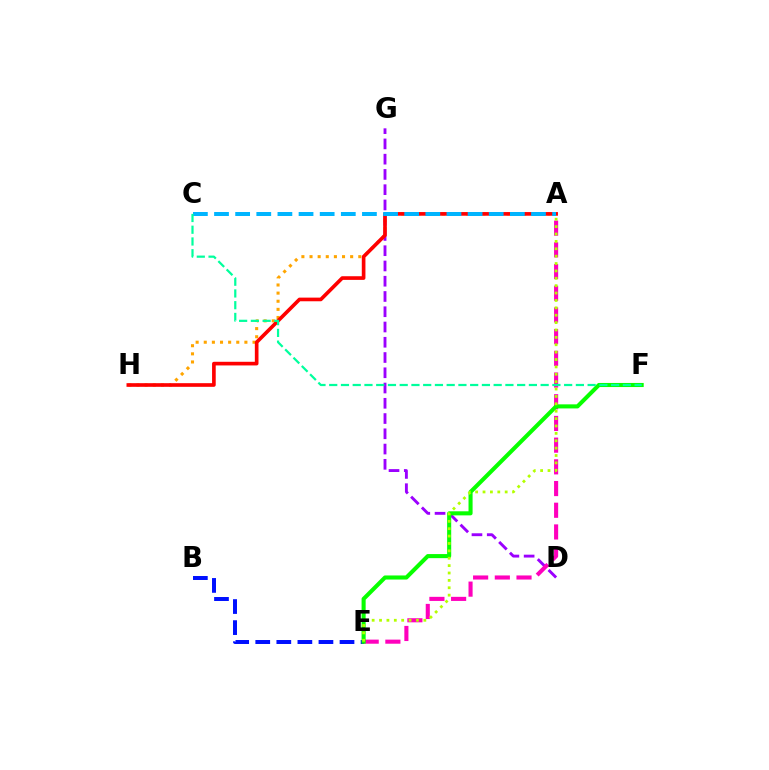{('B', 'E'): [{'color': '#0010ff', 'line_style': 'dashed', 'thickness': 2.86}], ('D', 'G'): [{'color': '#9b00ff', 'line_style': 'dashed', 'thickness': 2.07}], ('A', 'H'): [{'color': '#ffa500', 'line_style': 'dotted', 'thickness': 2.21}, {'color': '#ff0000', 'line_style': 'solid', 'thickness': 2.63}], ('A', 'E'): [{'color': '#ff00bd', 'line_style': 'dashed', 'thickness': 2.95}, {'color': '#b3ff00', 'line_style': 'dotted', 'thickness': 2.01}], ('A', 'C'): [{'color': '#00b5ff', 'line_style': 'dashed', 'thickness': 2.87}], ('E', 'F'): [{'color': '#08ff00', 'line_style': 'solid', 'thickness': 2.93}], ('C', 'F'): [{'color': '#00ff9d', 'line_style': 'dashed', 'thickness': 1.6}]}